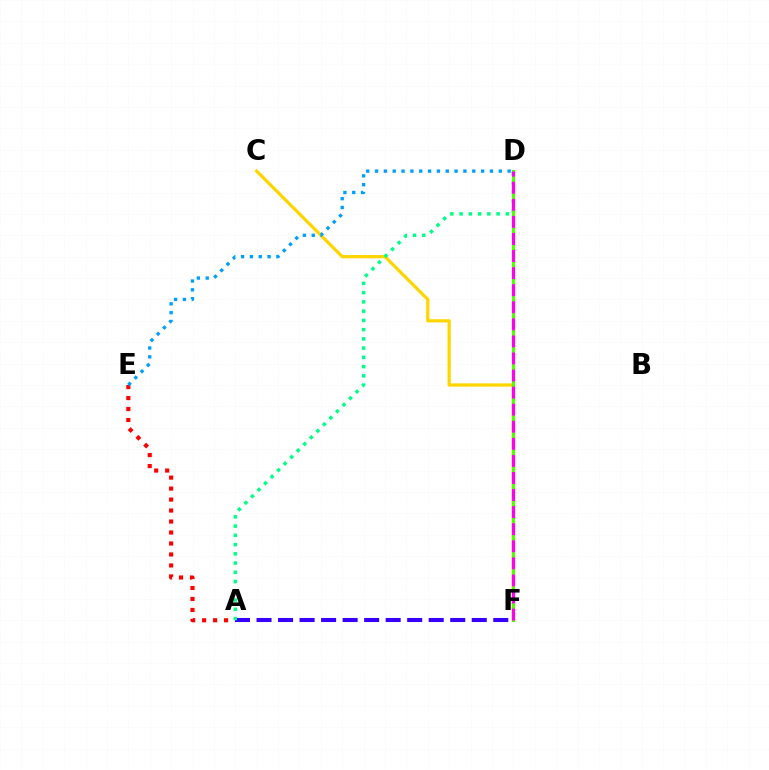{('A', 'E'): [{'color': '#ff0000', 'line_style': 'dotted', 'thickness': 2.98}], ('C', 'F'): [{'color': '#ffd500', 'line_style': 'solid', 'thickness': 2.34}], ('A', 'F'): [{'color': '#3700ff', 'line_style': 'dashed', 'thickness': 2.92}], ('A', 'D'): [{'color': '#00ff86', 'line_style': 'dotted', 'thickness': 2.51}], ('D', 'F'): [{'color': '#4fff00', 'line_style': 'solid', 'thickness': 2.24}, {'color': '#ff00ed', 'line_style': 'dashed', 'thickness': 2.32}], ('D', 'E'): [{'color': '#009eff', 'line_style': 'dotted', 'thickness': 2.4}]}